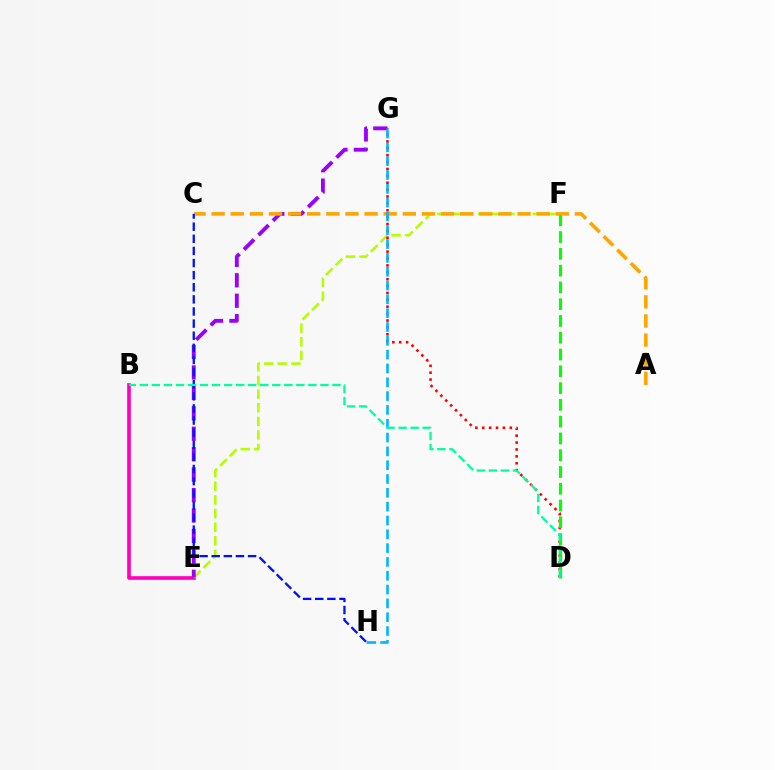{('B', 'E'): [{'color': '#ff00bd', 'line_style': 'solid', 'thickness': 2.62}], ('E', 'F'): [{'color': '#b3ff00', 'line_style': 'dashed', 'thickness': 1.85}], ('D', 'G'): [{'color': '#ff0000', 'line_style': 'dotted', 'thickness': 1.87}], ('D', 'F'): [{'color': '#08ff00', 'line_style': 'dashed', 'thickness': 2.28}], ('E', 'G'): [{'color': '#9b00ff', 'line_style': 'dashed', 'thickness': 2.78}], ('A', 'C'): [{'color': '#ffa500', 'line_style': 'dashed', 'thickness': 2.6}], ('G', 'H'): [{'color': '#00b5ff', 'line_style': 'dashed', 'thickness': 1.88}], ('C', 'H'): [{'color': '#0010ff', 'line_style': 'dashed', 'thickness': 1.65}], ('B', 'D'): [{'color': '#00ff9d', 'line_style': 'dashed', 'thickness': 1.64}]}